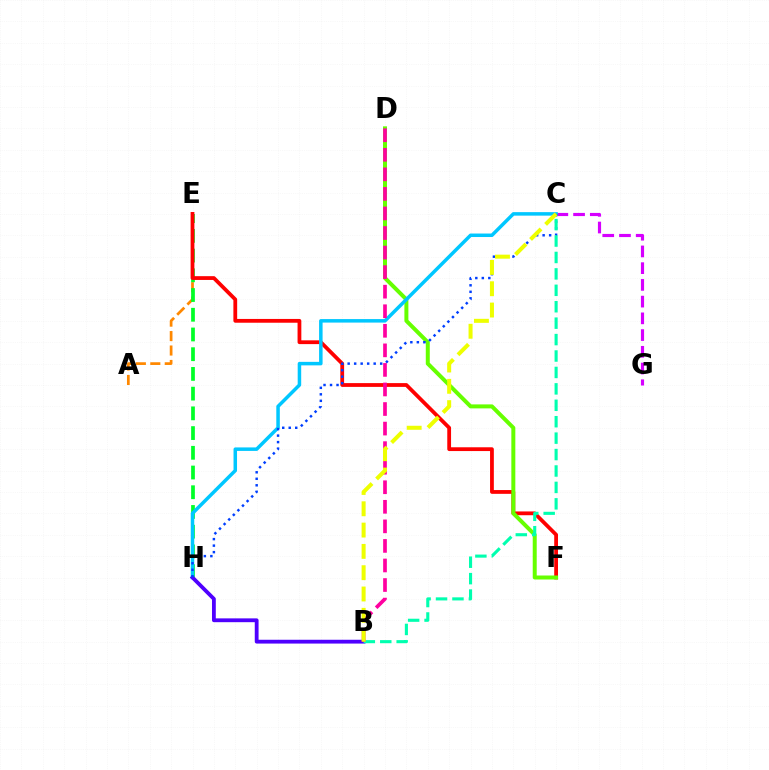{('A', 'E'): [{'color': '#ff8800', 'line_style': 'dashed', 'thickness': 1.96}], ('E', 'H'): [{'color': '#00ff27', 'line_style': 'dashed', 'thickness': 2.68}], ('E', 'F'): [{'color': '#ff0000', 'line_style': 'solid', 'thickness': 2.72}], ('C', 'G'): [{'color': '#d600ff', 'line_style': 'dashed', 'thickness': 2.27}], ('D', 'F'): [{'color': '#66ff00', 'line_style': 'solid', 'thickness': 2.87}], ('C', 'H'): [{'color': '#00c7ff', 'line_style': 'solid', 'thickness': 2.52}, {'color': '#003fff', 'line_style': 'dotted', 'thickness': 1.77}], ('B', 'H'): [{'color': '#4f00ff', 'line_style': 'solid', 'thickness': 2.74}], ('B', 'C'): [{'color': '#00ffaf', 'line_style': 'dashed', 'thickness': 2.23}, {'color': '#eeff00', 'line_style': 'dashed', 'thickness': 2.89}], ('B', 'D'): [{'color': '#ff00a0', 'line_style': 'dashed', 'thickness': 2.66}]}